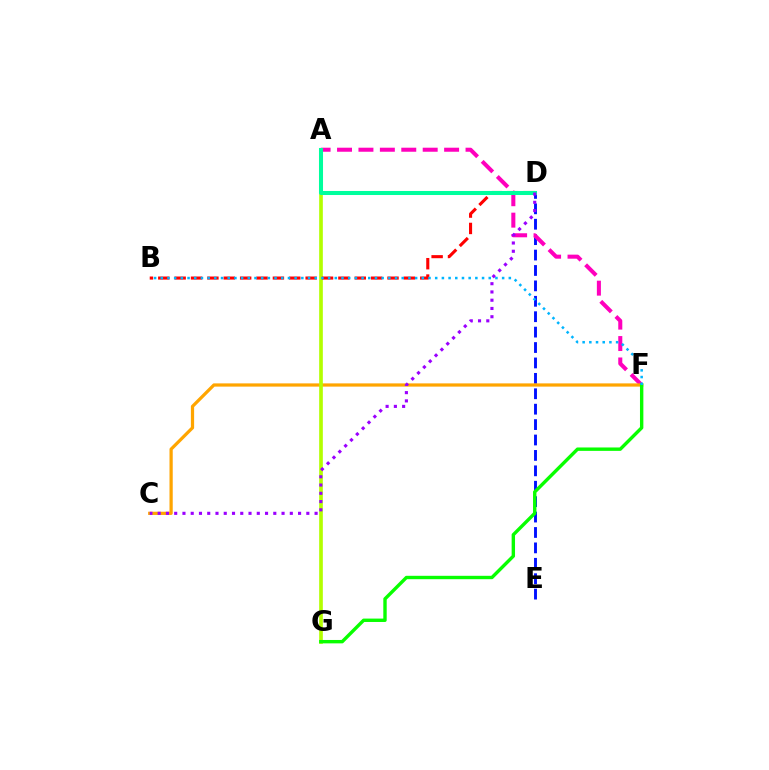{('D', 'E'): [{'color': '#0010ff', 'line_style': 'dashed', 'thickness': 2.09}], ('A', 'F'): [{'color': '#ff00bd', 'line_style': 'dashed', 'thickness': 2.91}], ('C', 'F'): [{'color': '#ffa500', 'line_style': 'solid', 'thickness': 2.33}], ('A', 'G'): [{'color': '#b3ff00', 'line_style': 'solid', 'thickness': 2.64}], ('B', 'D'): [{'color': '#ff0000', 'line_style': 'dashed', 'thickness': 2.22}], ('A', 'D'): [{'color': '#00ff9d', 'line_style': 'solid', 'thickness': 2.91}], ('F', 'G'): [{'color': '#08ff00', 'line_style': 'solid', 'thickness': 2.44}], ('C', 'D'): [{'color': '#9b00ff', 'line_style': 'dotted', 'thickness': 2.24}], ('B', 'F'): [{'color': '#00b5ff', 'line_style': 'dotted', 'thickness': 1.82}]}